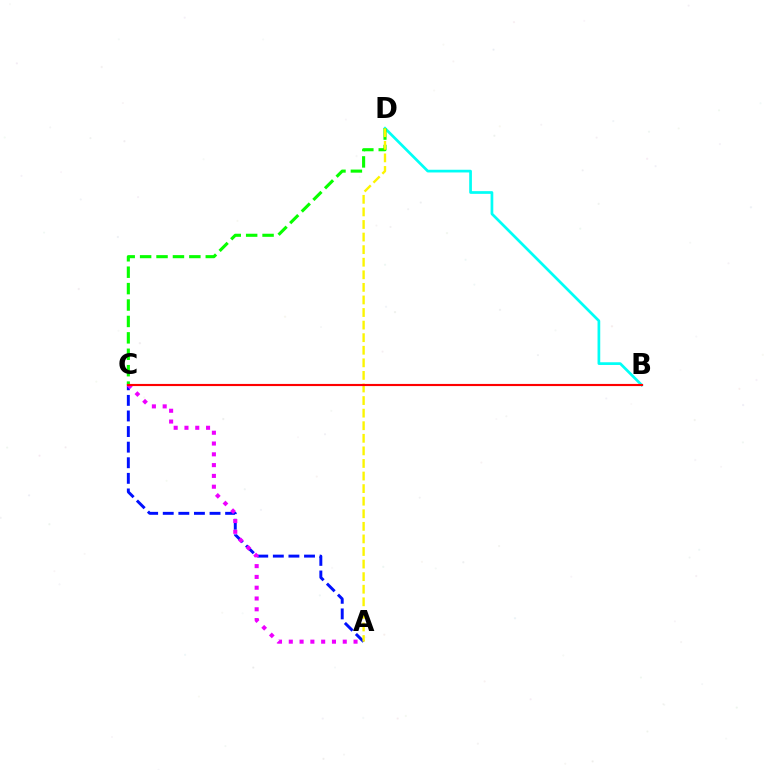{('A', 'C'): [{'color': '#0010ff', 'line_style': 'dashed', 'thickness': 2.12}, {'color': '#ee00ff', 'line_style': 'dotted', 'thickness': 2.93}], ('B', 'D'): [{'color': '#00fff6', 'line_style': 'solid', 'thickness': 1.95}], ('C', 'D'): [{'color': '#08ff00', 'line_style': 'dashed', 'thickness': 2.23}], ('A', 'D'): [{'color': '#fcf500', 'line_style': 'dashed', 'thickness': 1.71}], ('B', 'C'): [{'color': '#ff0000', 'line_style': 'solid', 'thickness': 1.54}]}